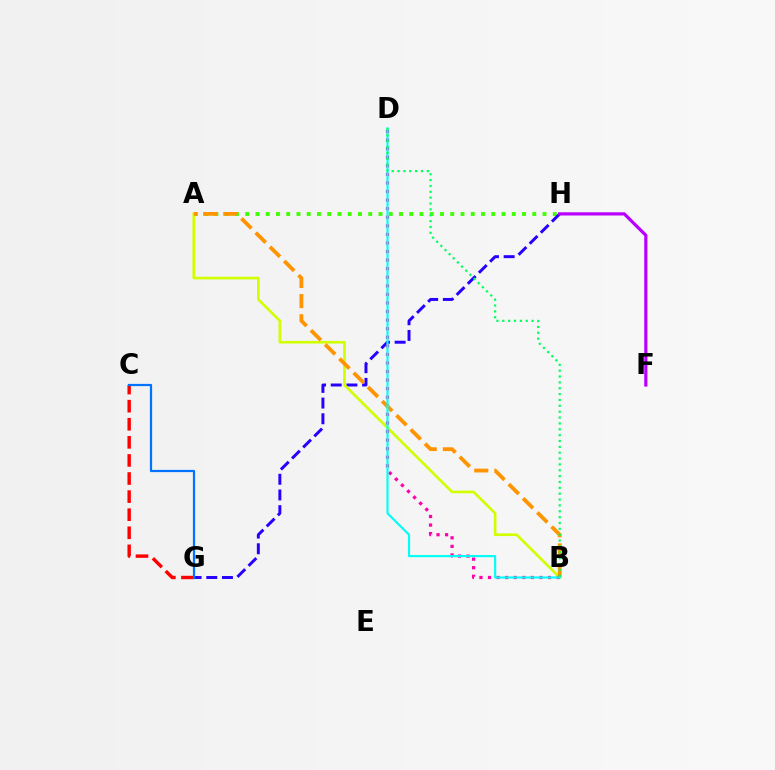{('A', 'H'): [{'color': '#3dff00', 'line_style': 'dotted', 'thickness': 2.79}], ('G', 'H'): [{'color': '#2500ff', 'line_style': 'dashed', 'thickness': 2.13}], ('A', 'B'): [{'color': '#d1ff00', 'line_style': 'solid', 'thickness': 1.91}, {'color': '#ff9400', 'line_style': 'dashed', 'thickness': 2.73}], ('F', 'H'): [{'color': '#b900ff', 'line_style': 'solid', 'thickness': 2.32}], ('B', 'D'): [{'color': '#ff00ac', 'line_style': 'dotted', 'thickness': 2.33}, {'color': '#00fff6', 'line_style': 'solid', 'thickness': 1.54}, {'color': '#00ff5c', 'line_style': 'dotted', 'thickness': 1.59}], ('C', 'G'): [{'color': '#ff0000', 'line_style': 'dashed', 'thickness': 2.46}, {'color': '#0074ff', 'line_style': 'solid', 'thickness': 1.61}]}